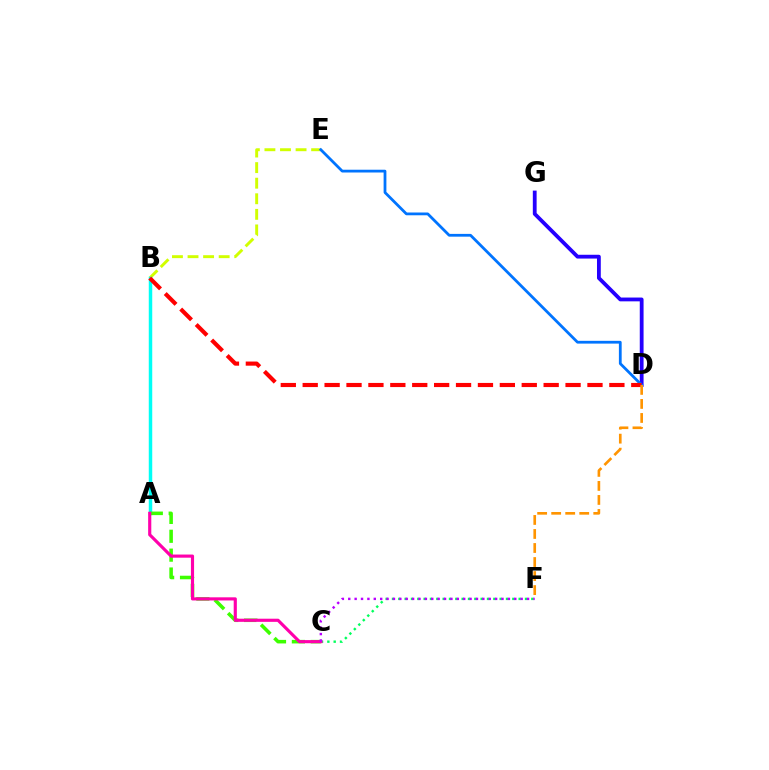{('C', 'F'): [{'color': '#00ff5c', 'line_style': 'dotted', 'thickness': 1.72}, {'color': '#b900ff', 'line_style': 'dotted', 'thickness': 1.73}], ('B', 'E'): [{'color': '#d1ff00', 'line_style': 'dashed', 'thickness': 2.12}], ('A', 'B'): [{'color': '#00fff6', 'line_style': 'solid', 'thickness': 2.5}], ('A', 'C'): [{'color': '#3dff00', 'line_style': 'dashed', 'thickness': 2.56}, {'color': '#ff00ac', 'line_style': 'solid', 'thickness': 2.26}], ('D', 'G'): [{'color': '#2500ff', 'line_style': 'solid', 'thickness': 2.74}], ('D', 'E'): [{'color': '#0074ff', 'line_style': 'solid', 'thickness': 2.0}], ('B', 'D'): [{'color': '#ff0000', 'line_style': 'dashed', 'thickness': 2.98}], ('D', 'F'): [{'color': '#ff9400', 'line_style': 'dashed', 'thickness': 1.91}]}